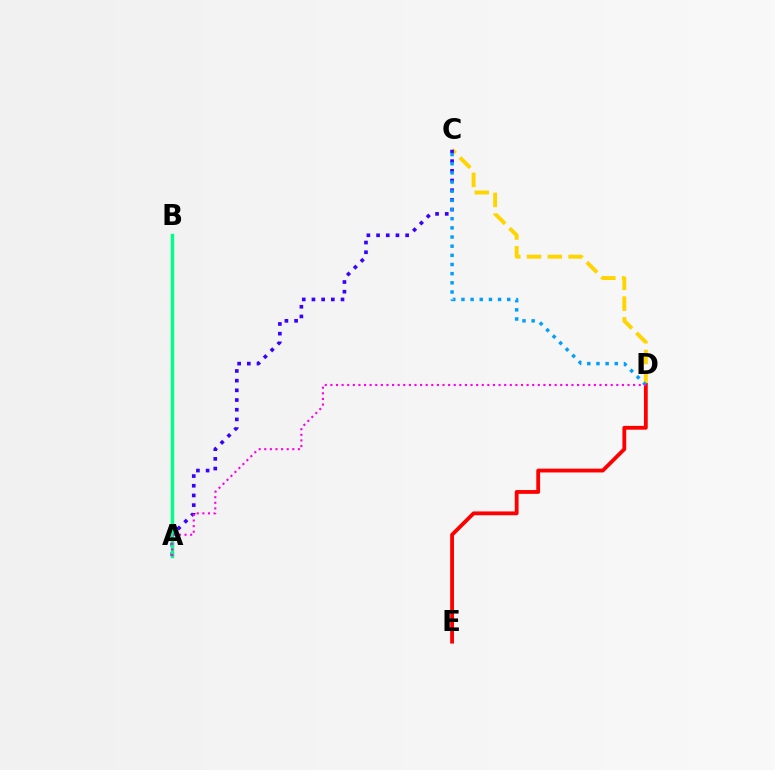{('C', 'D'): [{'color': '#ffd500', 'line_style': 'dashed', 'thickness': 2.82}, {'color': '#009eff', 'line_style': 'dotted', 'thickness': 2.49}], ('A', 'C'): [{'color': '#3700ff', 'line_style': 'dotted', 'thickness': 2.63}], ('D', 'E'): [{'color': '#ff0000', 'line_style': 'solid', 'thickness': 2.75}], ('A', 'B'): [{'color': '#4fff00', 'line_style': 'dotted', 'thickness': 1.54}, {'color': '#00ff86', 'line_style': 'solid', 'thickness': 2.46}], ('A', 'D'): [{'color': '#ff00ed', 'line_style': 'dotted', 'thickness': 1.52}]}